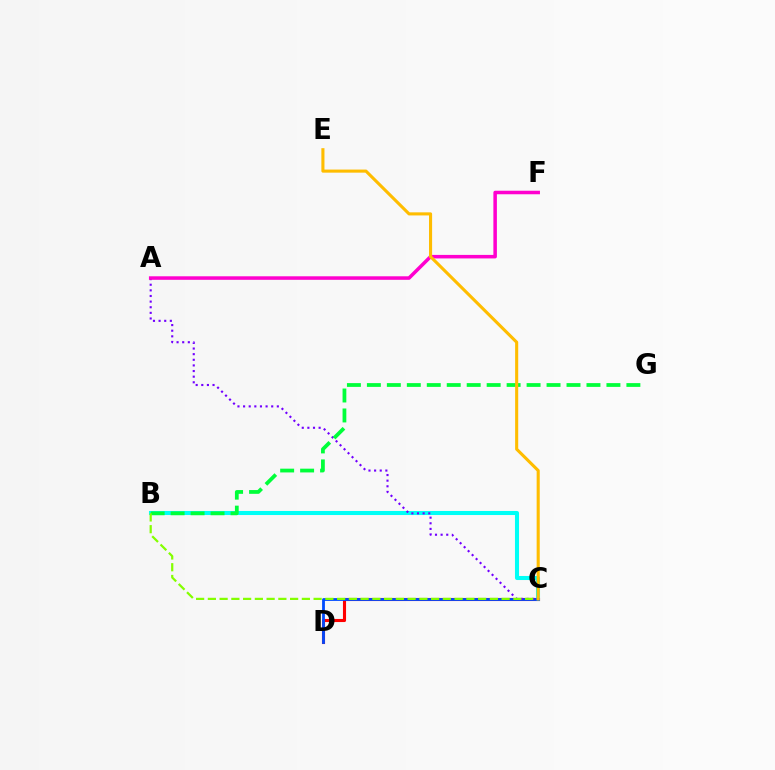{('C', 'D'): [{'color': '#ff0000', 'line_style': 'solid', 'thickness': 2.23}, {'color': '#004bff', 'line_style': 'solid', 'thickness': 2.02}], ('B', 'C'): [{'color': '#00fff6', 'line_style': 'solid', 'thickness': 2.93}, {'color': '#84ff00', 'line_style': 'dashed', 'thickness': 1.6}], ('A', 'C'): [{'color': '#7200ff', 'line_style': 'dotted', 'thickness': 1.53}], ('B', 'G'): [{'color': '#00ff39', 'line_style': 'dashed', 'thickness': 2.71}], ('A', 'F'): [{'color': '#ff00cf', 'line_style': 'solid', 'thickness': 2.54}], ('C', 'E'): [{'color': '#ffbd00', 'line_style': 'solid', 'thickness': 2.22}]}